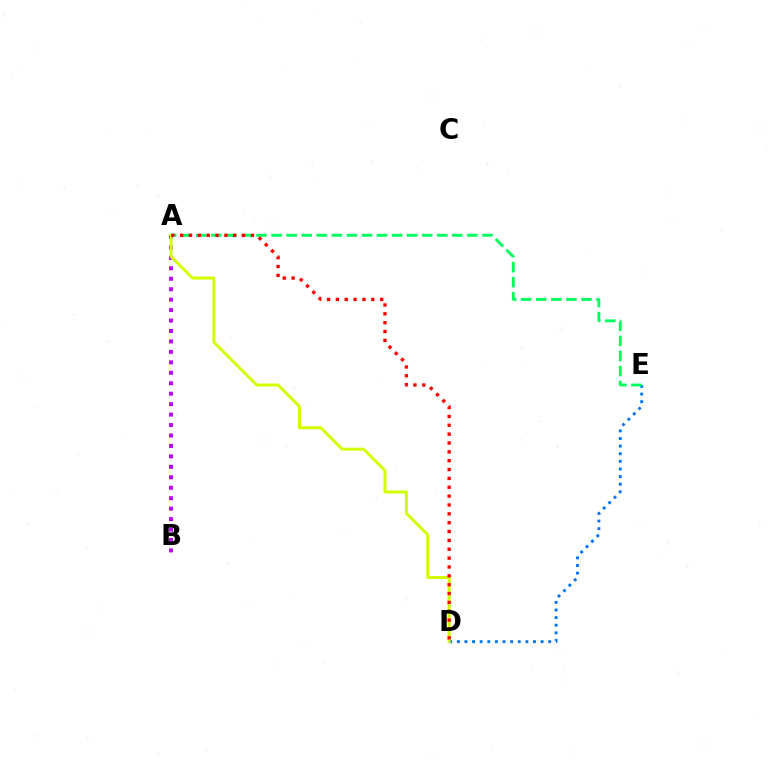{('A', 'B'): [{'color': '#b900ff', 'line_style': 'dotted', 'thickness': 2.84}], ('D', 'E'): [{'color': '#0074ff', 'line_style': 'dotted', 'thickness': 2.07}], ('A', 'E'): [{'color': '#00ff5c', 'line_style': 'dashed', 'thickness': 2.05}], ('A', 'D'): [{'color': '#d1ff00', 'line_style': 'solid', 'thickness': 2.15}, {'color': '#ff0000', 'line_style': 'dotted', 'thickness': 2.41}]}